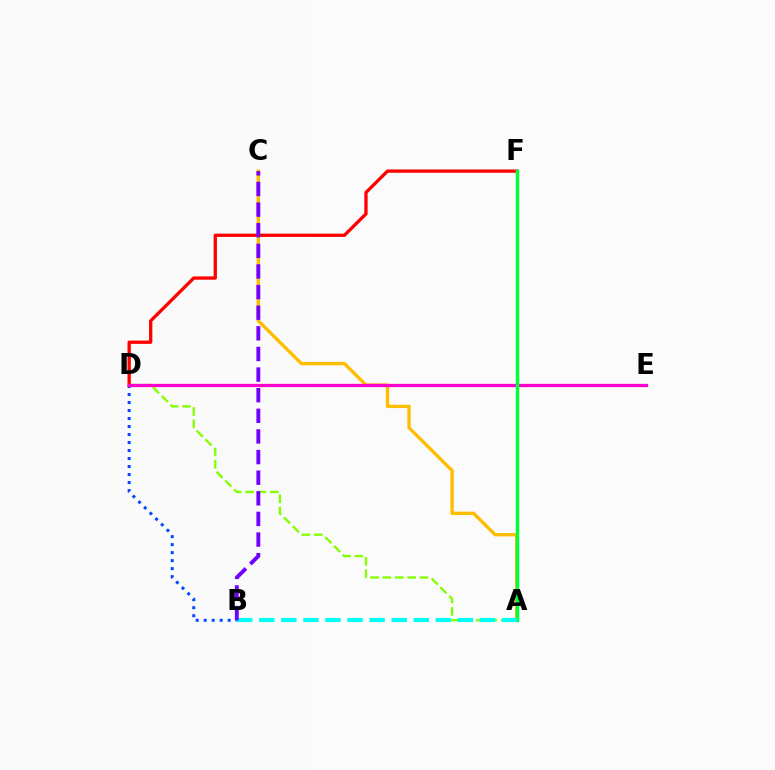{('A', 'C'): [{'color': '#ffbd00', 'line_style': 'solid', 'thickness': 2.4}], ('D', 'F'): [{'color': '#ff0000', 'line_style': 'solid', 'thickness': 2.38}], ('A', 'D'): [{'color': '#84ff00', 'line_style': 'dashed', 'thickness': 1.68}], ('B', 'D'): [{'color': '#004bff', 'line_style': 'dotted', 'thickness': 2.17}], ('D', 'E'): [{'color': '#ff00cf', 'line_style': 'solid', 'thickness': 2.35}], ('A', 'F'): [{'color': '#00ff39', 'line_style': 'solid', 'thickness': 2.46}], ('A', 'B'): [{'color': '#00fff6', 'line_style': 'dashed', 'thickness': 3.0}], ('B', 'C'): [{'color': '#7200ff', 'line_style': 'dashed', 'thickness': 2.8}]}